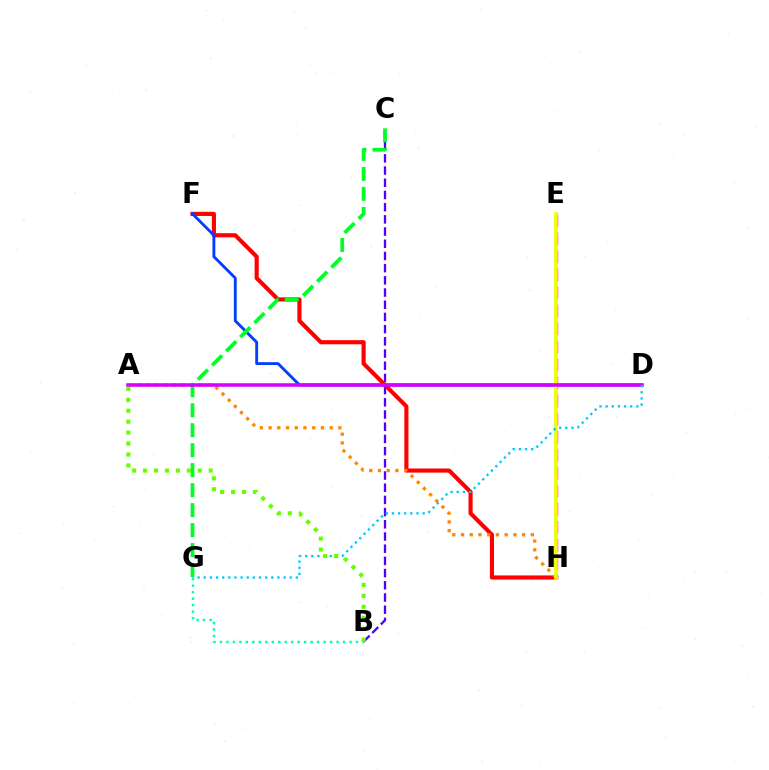{('B', 'C'): [{'color': '#4f00ff', 'line_style': 'dashed', 'thickness': 1.66}], ('E', 'H'): [{'color': '#ff00a0', 'line_style': 'dashed', 'thickness': 2.45}, {'color': '#eeff00', 'line_style': 'solid', 'thickness': 2.66}], ('F', 'H'): [{'color': '#ff0000', 'line_style': 'solid', 'thickness': 2.98}], ('A', 'H'): [{'color': '#ff8800', 'line_style': 'dotted', 'thickness': 2.37}], ('B', 'G'): [{'color': '#00ffaf', 'line_style': 'dotted', 'thickness': 1.76}], ('D', 'F'): [{'color': '#003fff', 'line_style': 'solid', 'thickness': 2.05}], ('C', 'G'): [{'color': '#00ff27', 'line_style': 'dashed', 'thickness': 2.71}], ('A', 'D'): [{'color': '#d600ff', 'line_style': 'solid', 'thickness': 2.56}], ('D', 'G'): [{'color': '#00c7ff', 'line_style': 'dotted', 'thickness': 1.67}], ('A', 'B'): [{'color': '#66ff00', 'line_style': 'dotted', 'thickness': 2.97}]}